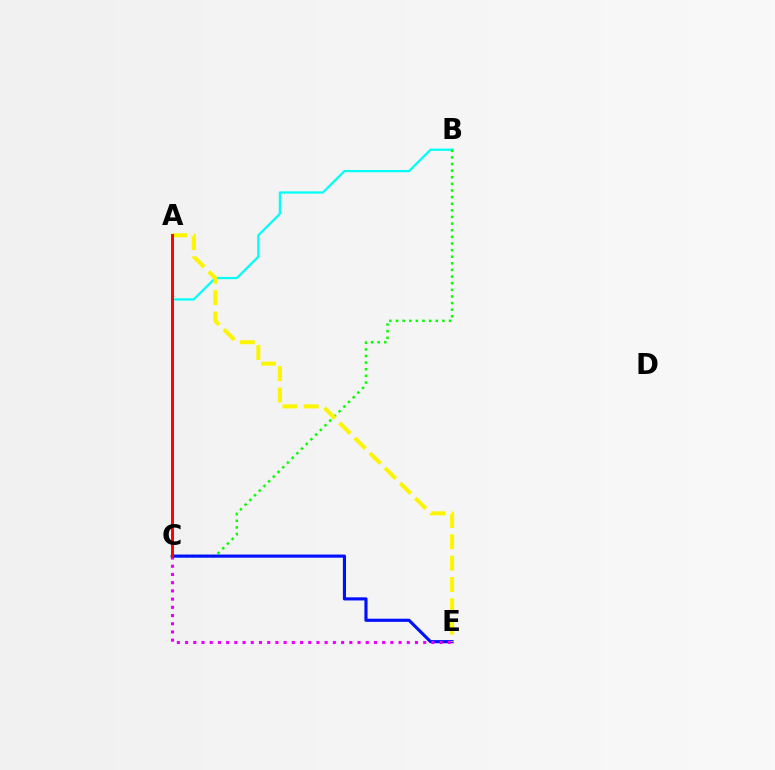{('B', 'C'): [{'color': '#00fff6', 'line_style': 'solid', 'thickness': 1.62}, {'color': '#08ff00', 'line_style': 'dotted', 'thickness': 1.8}], ('C', 'E'): [{'color': '#0010ff', 'line_style': 'solid', 'thickness': 2.25}, {'color': '#ee00ff', 'line_style': 'dotted', 'thickness': 2.23}], ('A', 'E'): [{'color': '#fcf500', 'line_style': 'dashed', 'thickness': 2.9}], ('A', 'C'): [{'color': '#ff0000', 'line_style': 'solid', 'thickness': 2.12}]}